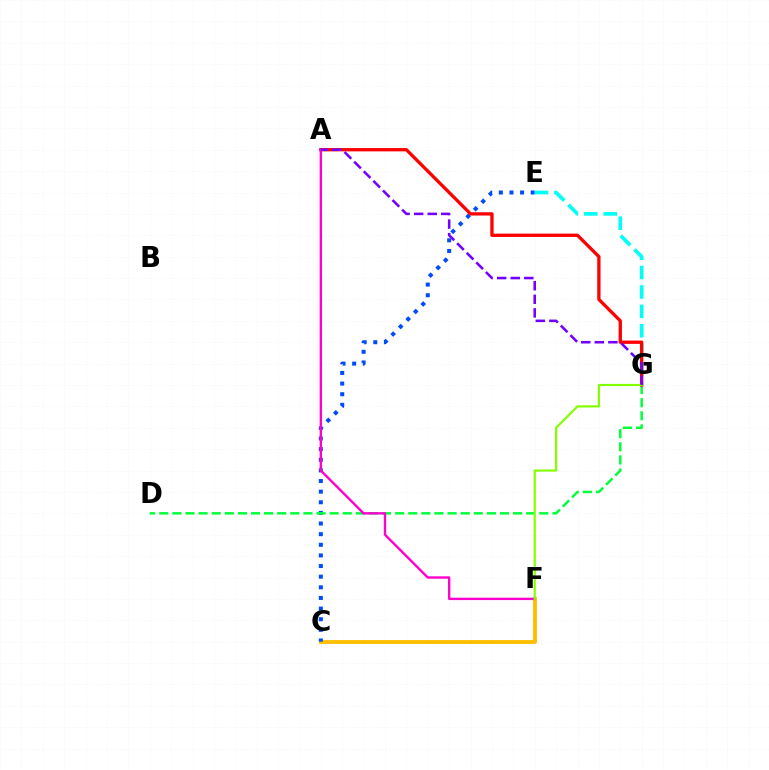{('C', 'F'): [{'color': '#ffbd00', 'line_style': 'solid', 'thickness': 2.75}], ('C', 'E'): [{'color': '#004bff', 'line_style': 'dotted', 'thickness': 2.89}], ('D', 'G'): [{'color': '#00ff39', 'line_style': 'dashed', 'thickness': 1.78}], ('E', 'G'): [{'color': '#00fff6', 'line_style': 'dashed', 'thickness': 2.64}], ('A', 'G'): [{'color': '#ff0000', 'line_style': 'solid', 'thickness': 2.38}, {'color': '#7200ff', 'line_style': 'dashed', 'thickness': 1.84}], ('A', 'F'): [{'color': '#ff00cf', 'line_style': 'solid', 'thickness': 1.71}], ('F', 'G'): [{'color': '#84ff00', 'line_style': 'solid', 'thickness': 1.57}]}